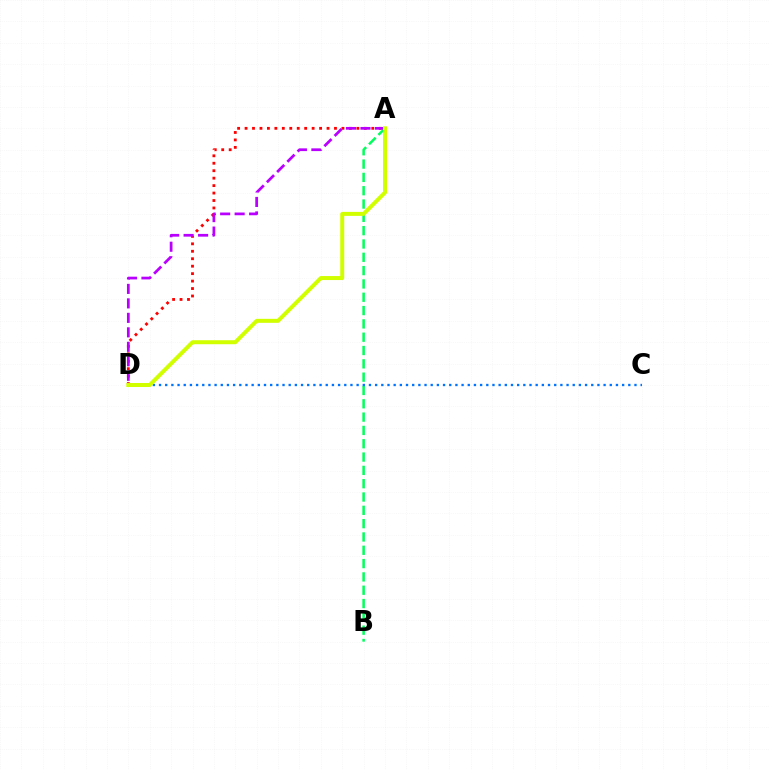{('A', 'D'): [{'color': '#ff0000', 'line_style': 'dotted', 'thickness': 2.02}, {'color': '#b900ff', 'line_style': 'dashed', 'thickness': 1.97}, {'color': '#d1ff00', 'line_style': 'solid', 'thickness': 2.87}], ('A', 'B'): [{'color': '#00ff5c', 'line_style': 'dashed', 'thickness': 1.81}], ('C', 'D'): [{'color': '#0074ff', 'line_style': 'dotted', 'thickness': 1.68}]}